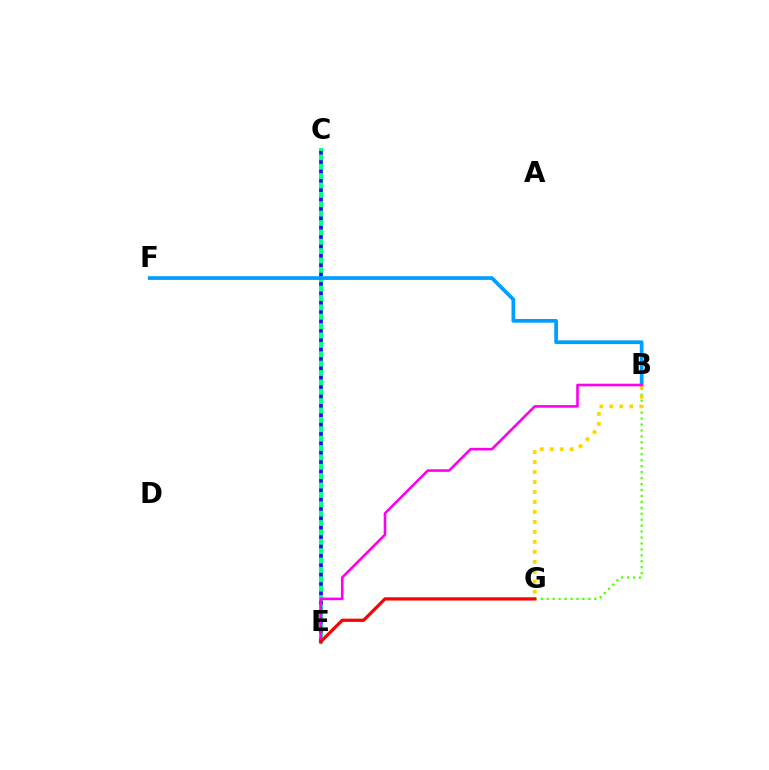{('C', 'E'): [{'color': '#00ff86', 'line_style': 'solid', 'thickness': 2.99}, {'color': '#3700ff', 'line_style': 'dotted', 'thickness': 2.55}], ('B', 'G'): [{'color': '#4fff00', 'line_style': 'dotted', 'thickness': 1.62}, {'color': '#ffd500', 'line_style': 'dotted', 'thickness': 2.71}], ('B', 'F'): [{'color': '#009eff', 'line_style': 'solid', 'thickness': 2.68}], ('B', 'E'): [{'color': '#ff00ed', 'line_style': 'solid', 'thickness': 1.88}], ('E', 'G'): [{'color': '#ff0000', 'line_style': 'solid', 'thickness': 2.33}]}